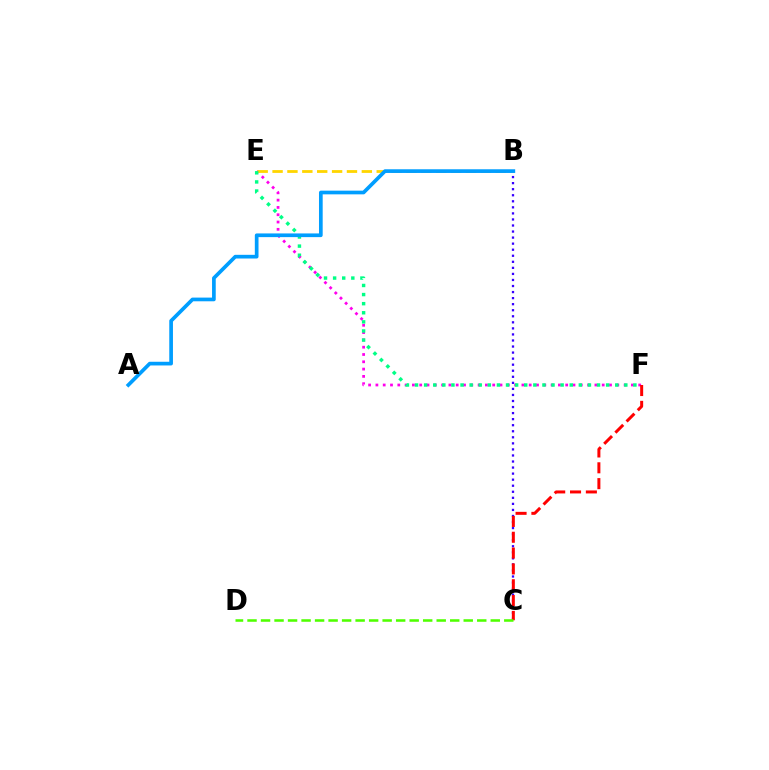{('E', 'F'): [{'color': '#ff00ed', 'line_style': 'dotted', 'thickness': 1.98}, {'color': '#00ff86', 'line_style': 'dotted', 'thickness': 2.47}], ('B', 'C'): [{'color': '#3700ff', 'line_style': 'dotted', 'thickness': 1.64}], ('C', 'F'): [{'color': '#ff0000', 'line_style': 'dashed', 'thickness': 2.15}], ('B', 'E'): [{'color': '#ffd500', 'line_style': 'dashed', 'thickness': 2.02}], ('C', 'D'): [{'color': '#4fff00', 'line_style': 'dashed', 'thickness': 1.84}], ('A', 'B'): [{'color': '#009eff', 'line_style': 'solid', 'thickness': 2.66}]}